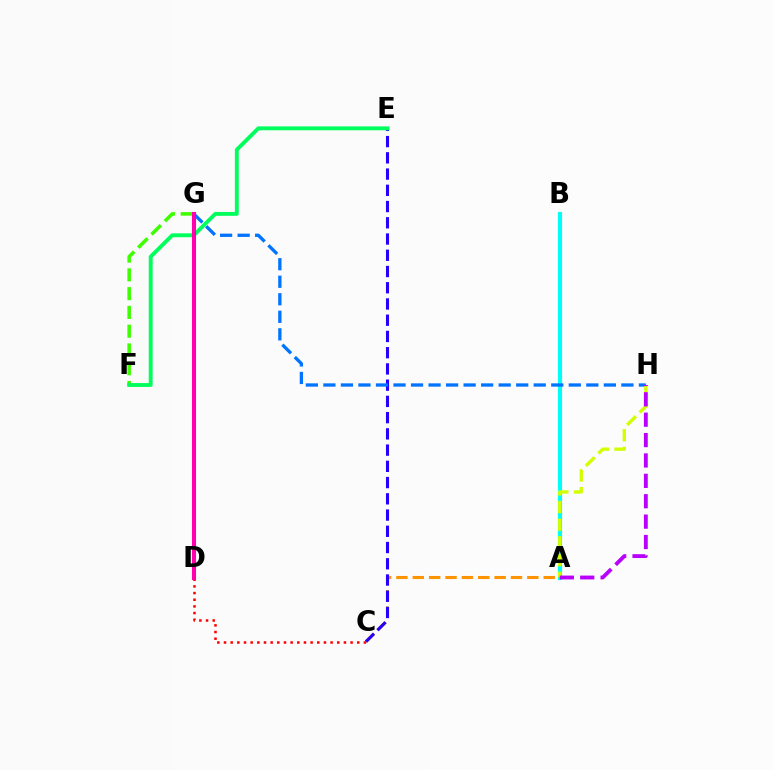{('A', 'C'): [{'color': '#ff9400', 'line_style': 'dashed', 'thickness': 2.22}], ('F', 'G'): [{'color': '#3dff00', 'line_style': 'dashed', 'thickness': 2.55}], ('A', 'B'): [{'color': '#00fff6', 'line_style': 'solid', 'thickness': 2.99}], ('C', 'E'): [{'color': '#2500ff', 'line_style': 'dashed', 'thickness': 2.21}], ('C', 'D'): [{'color': '#ff0000', 'line_style': 'dotted', 'thickness': 1.81}], ('G', 'H'): [{'color': '#0074ff', 'line_style': 'dashed', 'thickness': 2.38}], ('A', 'H'): [{'color': '#d1ff00', 'line_style': 'dashed', 'thickness': 2.4}, {'color': '#b900ff', 'line_style': 'dashed', 'thickness': 2.77}], ('E', 'F'): [{'color': '#00ff5c', 'line_style': 'solid', 'thickness': 2.8}], ('D', 'G'): [{'color': '#ff00ac', 'line_style': 'solid', 'thickness': 2.94}]}